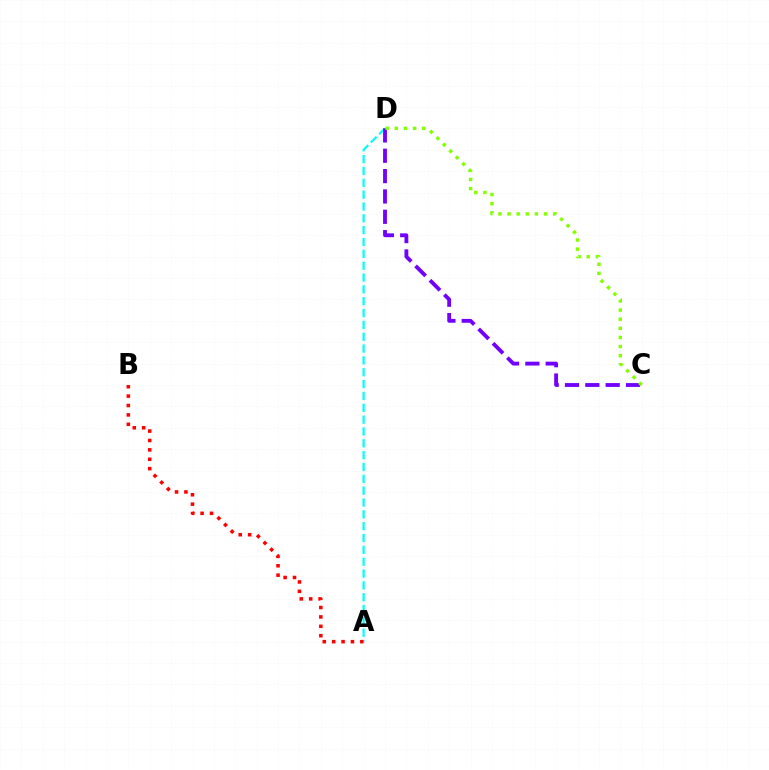{('A', 'D'): [{'color': '#00fff6', 'line_style': 'dashed', 'thickness': 1.61}], ('C', 'D'): [{'color': '#7200ff', 'line_style': 'dashed', 'thickness': 2.76}, {'color': '#84ff00', 'line_style': 'dotted', 'thickness': 2.48}], ('A', 'B'): [{'color': '#ff0000', 'line_style': 'dotted', 'thickness': 2.55}]}